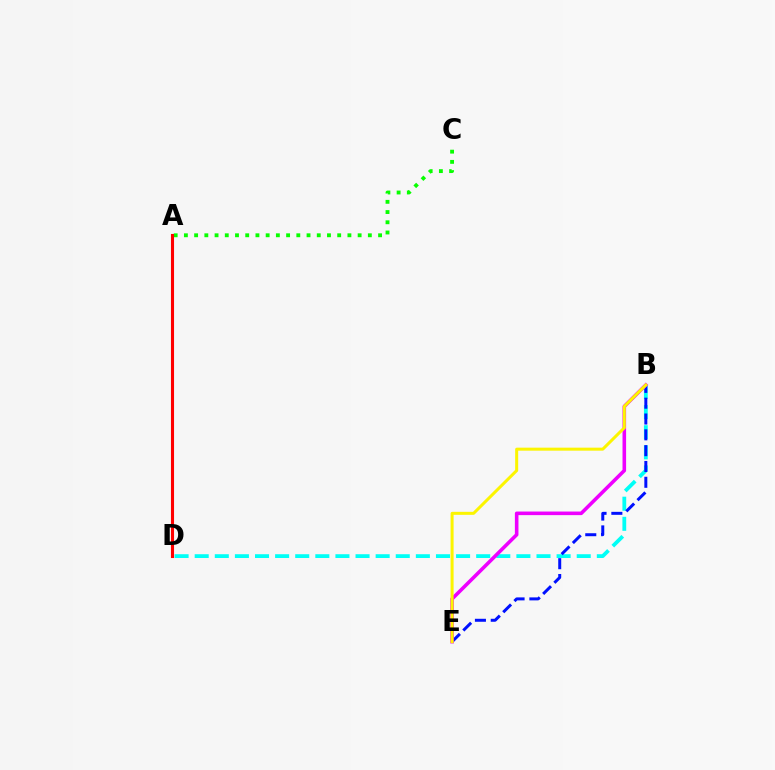{('B', 'D'): [{'color': '#00fff6', 'line_style': 'dashed', 'thickness': 2.73}], ('A', 'C'): [{'color': '#08ff00', 'line_style': 'dotted', 'thickness': 2.78}], ('B', 'E'): [{'color': '#0010ff', 'line_style': 'dashed', 'thickness': 2.15}, {'color': '#ee00ff', 'line_style': 'solid', 'thickness': 2.58}, {'color': '#fcf500', 'line_style': 'solid', 'thickness': 2.17}], ('A', 'D'): [{'color': '#ff0000', 'line_style': 'solid', 'thickness': 2.22}]}